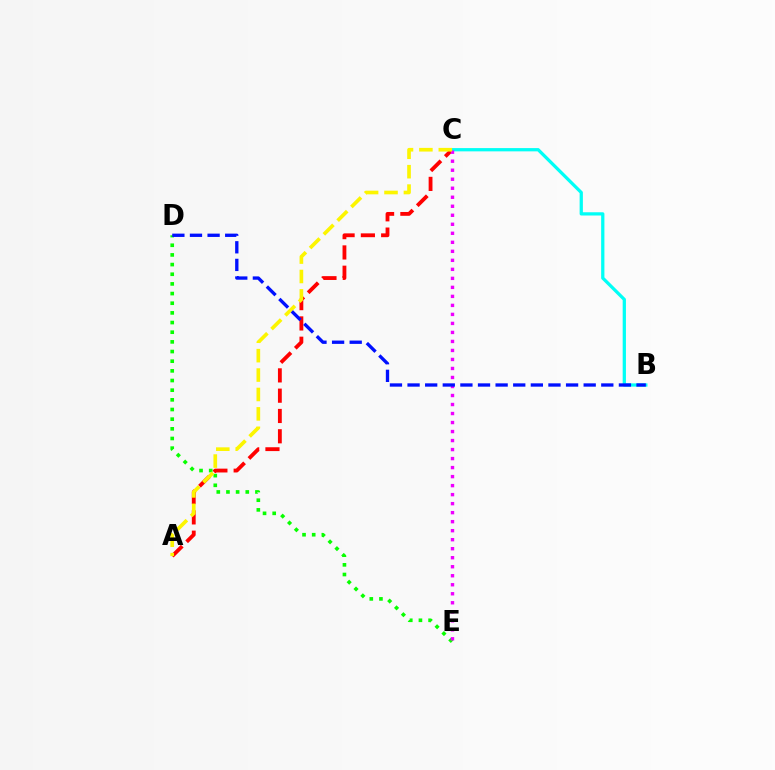{('A', 'C'): [{'color': '#ff0000', 'line_style': 'dashed', 'thickness': 2.76}, {'color': '#fcf500', 'line_style': 'dashed', 'thickness': 2.64}], ('D', 'E'): [{'color': '#08ff00', 'line_style': 'dotted', 'thickness': 2.63}], ('B', 'C'): [{'color': '#00fff6', 'line_style': 'solid', 'thickness': 2.35}], ('C', 'E'): [{'color': '#ee00ff', 'line_style': 'dotted', 'thickness': 2.45}], ('B', 'D'): [{'color': '#0010ff', 'line_style': 'dashed', 'thickness': 2.39}]}